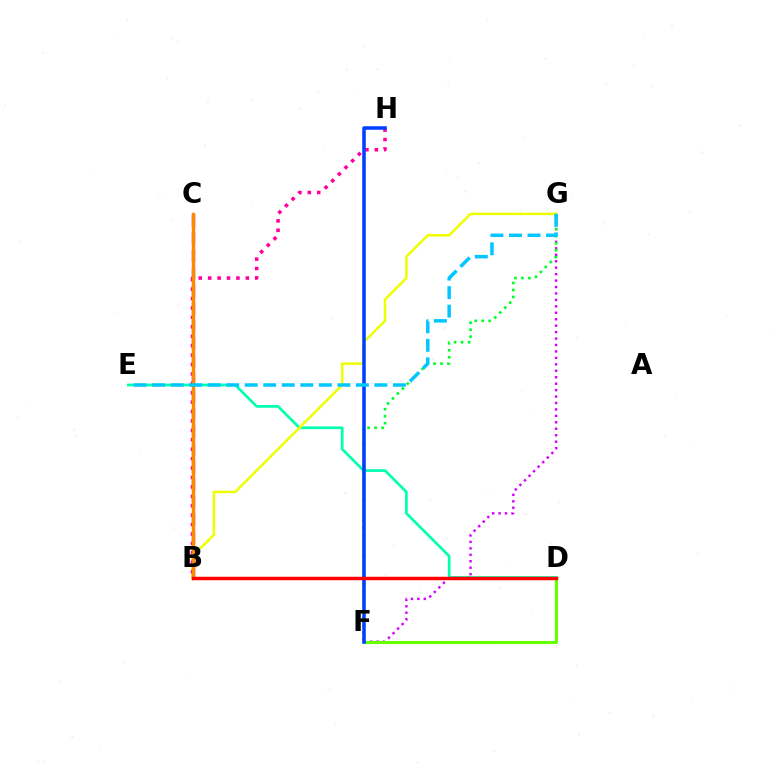{('F', 'G'): [{'color': '#d600ff', 'line_style': 'dotted', 'thickness': 1.75}, {'color': '#00ff27', 'line_style': 'dotted', 'thickness': 1.9}], ('B', 'C'): [{'color': '#4f00ff', 'line_style': 'dashed', 'thickness': 2.39}, {'color': '#ff8800', 'line_style': 'solid', 'thickness': 2.44}], ('D', 'F'): [{'color': '#66ff00', 'line_style': 'solid', 'thickness': 2.2}], ('D', 'E'): [{'color': '#00ffaf', 'line_style': 'solid', 'thickness': 1.94}], ('B', 'G'): [{'color': '#eeff00', 'line_style': 'solid', 'thickness': 1.8}], ('B', 'H'): [{'color': '#ff00a0', 'line_style': 'dotted', 'thickness': 2.56}], ('F', 'H'): [{'color': '#003fff', 'line_style': 'solid', 'thickness': 2.55}], ('E', 'G'): [{'color': '#00c7ff', 'line_style': 'dashed', 'thickness': 2.52}], ('B', 'D'): [{'color': '#ff0000', 'line_style': 'solid', 'thickness': 2.5}]}